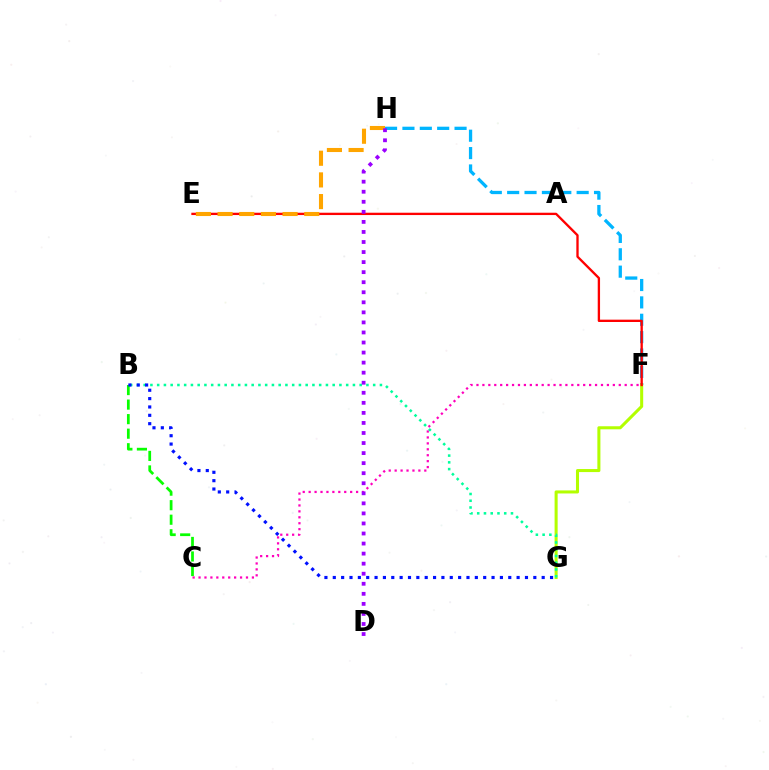{('F', 'H'): [{'color': '#00b5ff', 'line_style': 'dashed', 'thickness': 2.36}], ('C', 'F'): [{'color': '#ff00bd', 'line_style': 'dotted', 'thickness': 1.61}], ('F', 'G'): [{'color': '#b3ff00', 'line_style': 'solid', 'thickness': 2.19}], ('B', 'C'): [{'color': '#08ff00', 'line_style': 'dashed', 'thickness': 1.97}], ('E', 'F'): [{'color': '#ff0000', 'line_style': 'solid', 'thickness': 1.68}], ('B', 'G'): [{'color': '#00ff9d', 'line_style': 'dotted', 'thickness': 1.83}, {'color': '#0010ff', 'line_style': 'dotted', 'thickness': 2.27}], ('E', 'H'): [{'color': '#ffa500', 'line_style': 'dashed', 'thickness': 2.94}], ('D', 'H'): [{'color': '#9b00ff', 'line_style': 'dotted', 'thickness': 2.73}]}